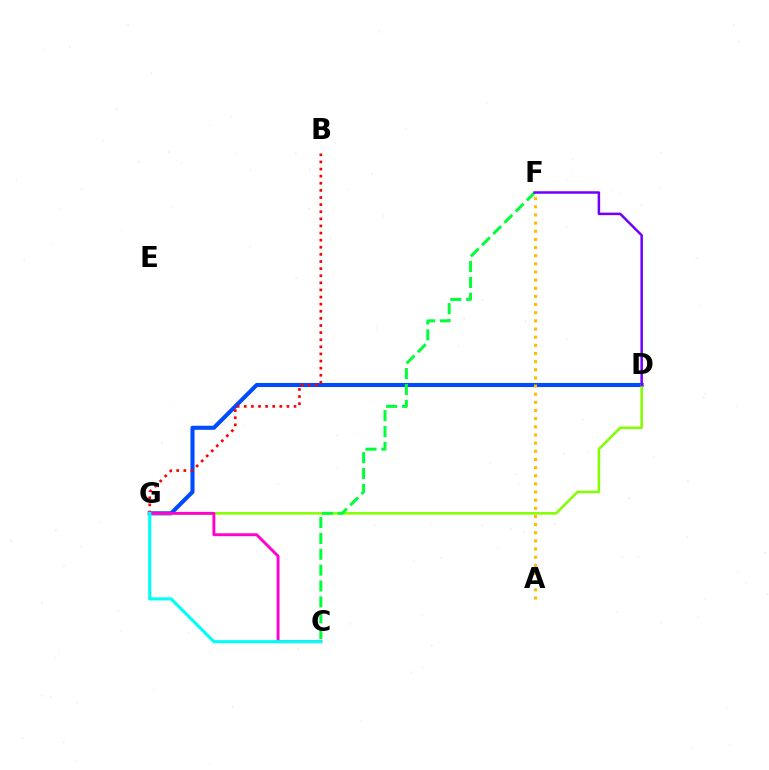{('D', 'G'): [{'color': '#004bff', 'line_style': 'solid', 'thickness': 2.94}, {'color': '#84ff00', 'line_style': 'solid', 'thickness': 1.85}], ('B', 'G'): [{'color': '#ff0000', 'line_style': 'dotted', 'thickness': 1.93}], ('C', 'G'): [{'color': '#ff00cf', 'line_style': 'solid', 'thickness': 2.09}, {'color': '#00fff6', 'line_style': 'solid', 'thickness': 2.25}], ('A', 'F'): [{'color': '#ffbd00', 'line_style': 'dotted', 'thickness': 2.21}], ('C', 'F'): [{'color': '#00ff39', 'line_style': 'dashed', 'thickness': 2.15}], ('D', 'F'): [{'color': '#7200ff', 'line_style': 'solid', 'thickness': 1.81}]}